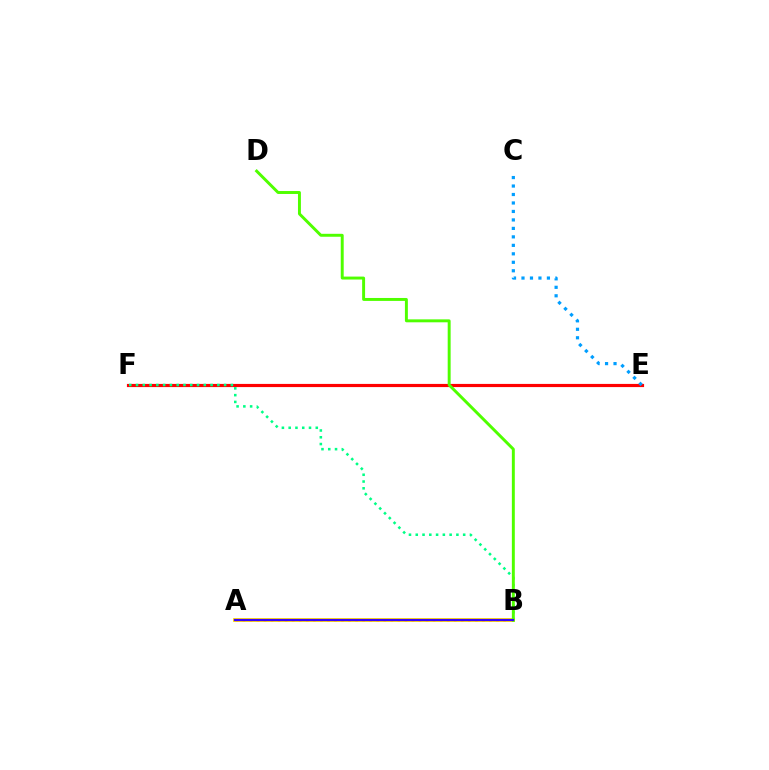{('E', 'F'): [{'color': '#ff0000', 'line_style': 'solid', 'thickness': 2.28}], ('A', 'B'): [{'color': '#ff00ed', 'line_style': 'dotted', 'thickness': 1.91}, {'color': '#ffd500', 'line_style': 'solid', 'thickness': 2.74}, {'color': '#3700ff', 'line_style': 'solid', 'thickness': 1.56}], ('B', 'F'): [{'color': '#00ff86', 'line_style': 'dotted', 'thickness': 1.84}], ('B', 'D'): [{'color': '#4fff00', 'line_style': 'solid', 'thickness': 2.12}], ('C', 'E'): [{'color': '#009eff', 'line_style': 'dotted', 'thickness': 2.3}]}